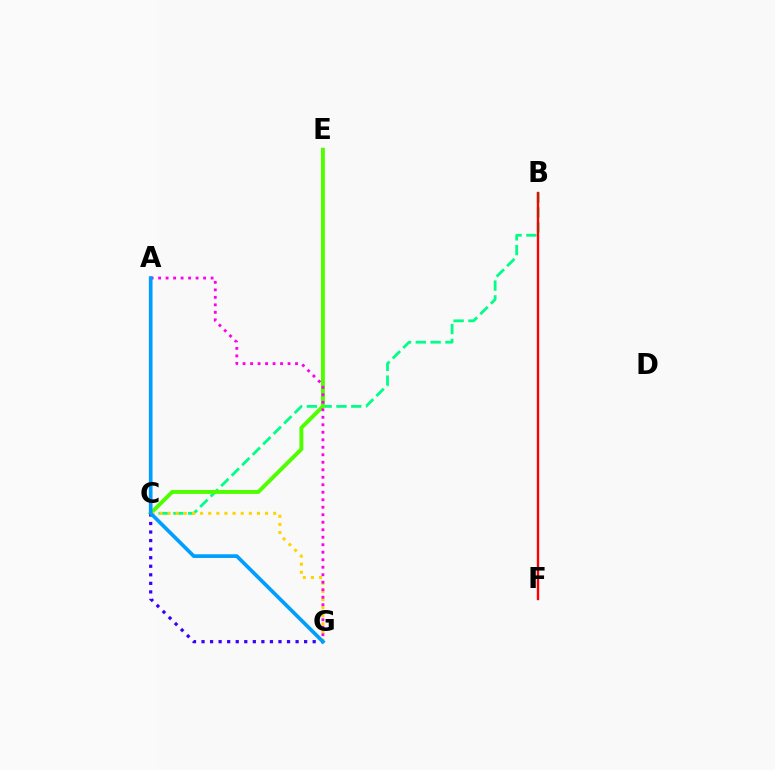{('B', 'C'): [{'color': '#00ff86', 'line_style': 'dashed', 'thickness': 2.01}], ('C', 'E'): [{'color': '#4fff00', 'line_style': 'solid', 'thickness': 2.83}], ('B', 'F'): [{'color': '#ff0000', 'line_style': 'solid', 'thickness': 1.71}], ('C', 'G'): [{'color': '#ffd500', 'line_style': 'dotted', 'thickness': 2.21}, {'color': '#3700ff', 'line_style': 'dotted', 'thickness': 2.32}], ('A', 'G'): [{'color': '#ff00ed', 'line_style': 'dotted', 'thickness': 2.04}, {'color': '#009eff', 'line_style': 'solid', 'thickness': 2.66}]}